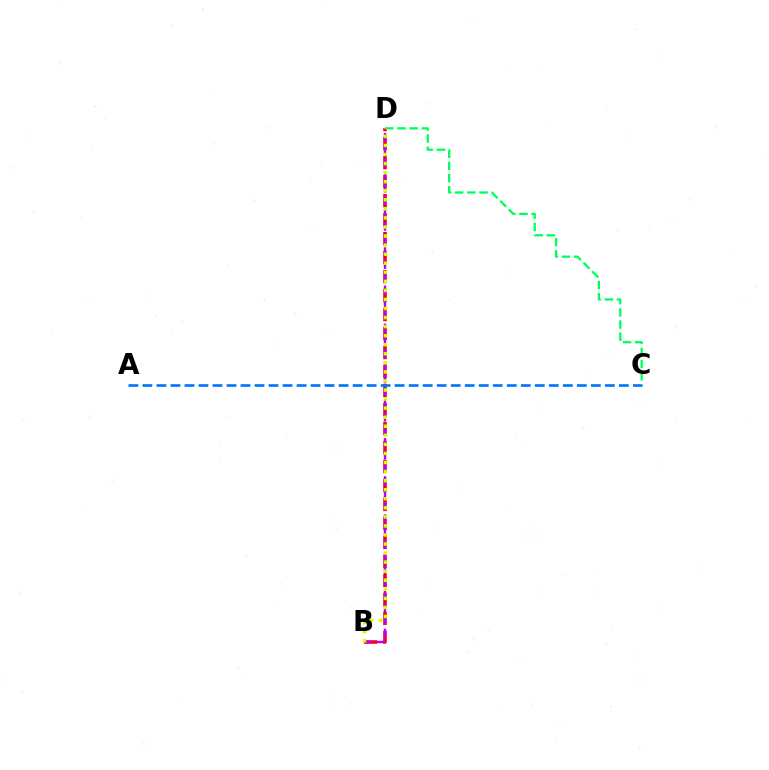{('B', 'D'): [{'color': '#ff0000', 'line_style': 'dashed', 'thickness': 2.58}, {'color': '#b900ff', 'line_style': 'dashed', 'thickness': 1.73}, {'color': '#d1ff00', 'line_style': 'dotted', 'thickness': 2.46}], ('A', 'C'): [{'color': '#0074ff', 'line_style': 'dashed', 'thickness': 1.9}], ('C', 'D'): [{'color': '#00ff5c', 'line_style': 'dashed', 'thickness': 1.66}]}